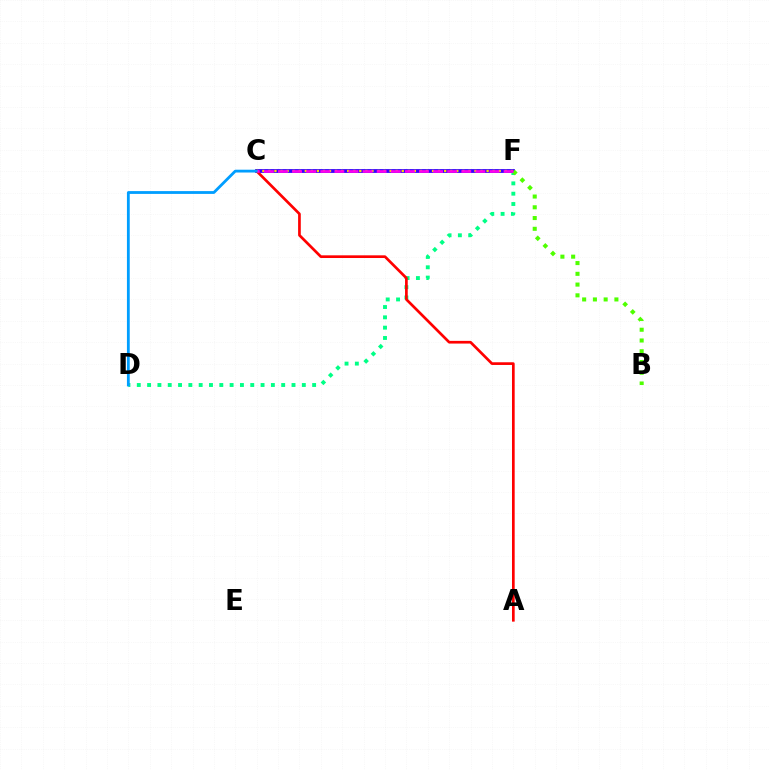{('D', 'F'): [{'color': '#00ff86', 'line_style': 'dotted', 'thickness': 2.8}], ('C', 'F'): [{'color': '#3700ff', 'line_style': 'solid', 'thickness': 2.74}, {'color': '#ffd500', 'line_style': 'dotted', 'thickness': 1.65}, {'color': '#ff00ed', 'line_style': 'dashed', 'thickness': 1.92}], ('A', 'C'): [{'color': '#ff0000', 'line_style': 'solid', 'thickness': 1.94}], ('B', 'F'): [{'color': '#4fff00', 'line_style': 'dotted', 'thickness': 2.92}], ('C', 'D'): [{'color': '#009eff', 'line_style': 'solid', 'thickness': 2.02}]}